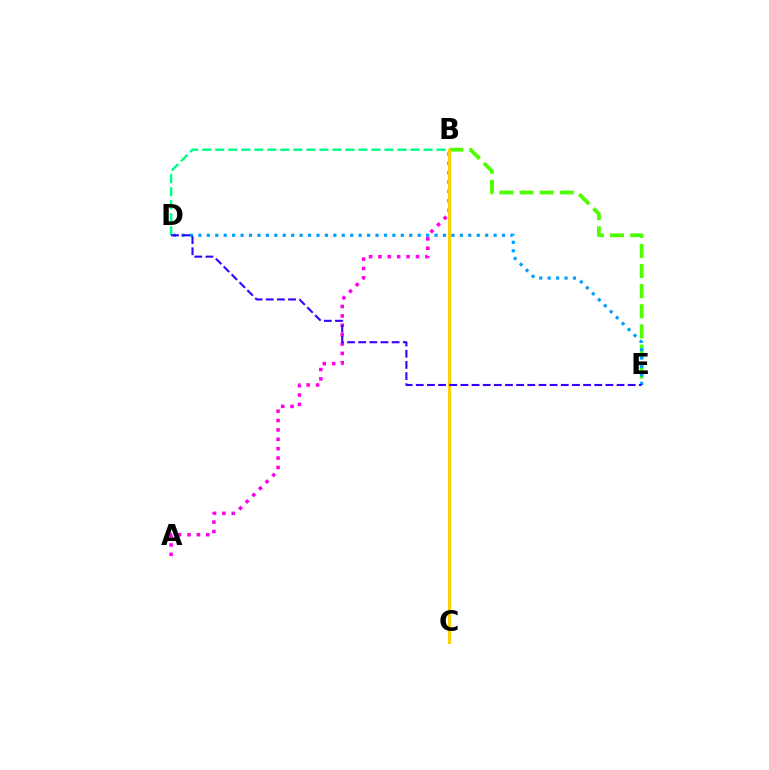{('B', 'E'): [{'color': '#4fff00', 'line_style': 'dashed', 'thickness': 2.73}], ('D', 'E'): [{'color': '#009eff', 'line_style': 'dotted', 'thickness': 2.29}, {'color': '#3700ff', 'line_style': 'dashed', 'thickness': 1.52}], ('A', 'B'): [{'color': '#ff00ed', 'line_style': 'dotted', 'thickness': 2.55}], ('B', 'C'): [{'color': '#ff0000', 'line_style': 'solid', 'thickness': 1.88}, {'color': '#ffd500', 'line_style': 'solid', 'thickness': 2.12}], ('B', 'D'): [{'color': '#00ff86', 'line_style': 'dashed', 'thickness': 1.77}]}